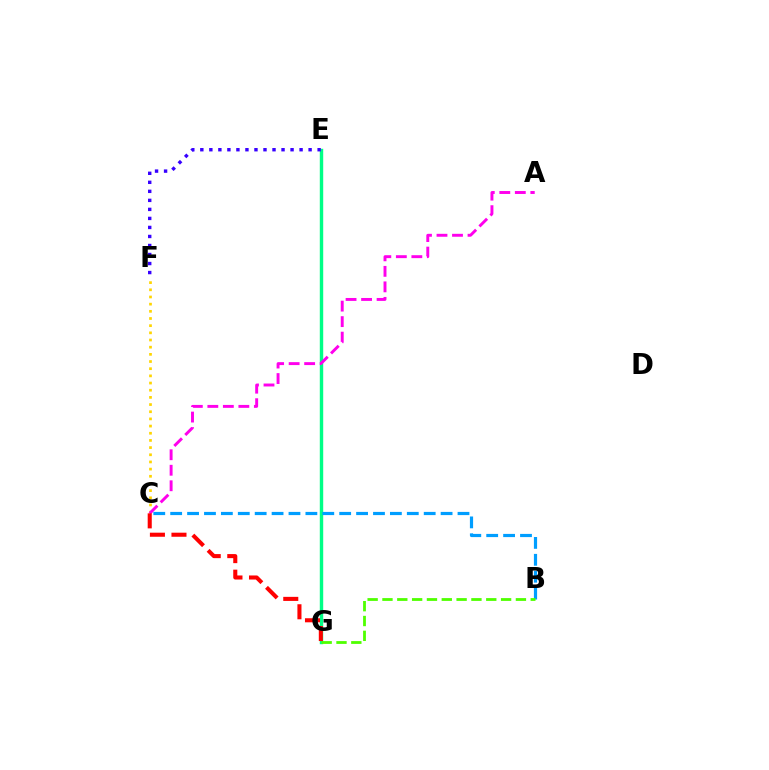{('E', 'G'): [{'color': '#00ff86', 'line_style': 'solid', 'thickness': 2.46}], ('C', 'F'): [{'color': '#ffd500', 'line_style': 'dotted', 'thickness': 1.95}], ('B', 'C'): [{'color': '#009eff', 'line_style': 'dashed', 'thickness': 2.3}], ('A', 'C'): [{'color': '#ff00ed', 'line_style': 'dashed', 'thickness': 2.11}], ('C', 'G'): [{'color': '#ff0000', 'line_style': 'dashed', 'thickness': 2.93}], ('E', 'F'): [{'color': '#3700ff', 'line_style': 'dotted', 'thickness': 2.45}], ('B', 'G'): [{'color': '#4fff00', 'line_style': 'dashed', 'thickness': 2.01}]}